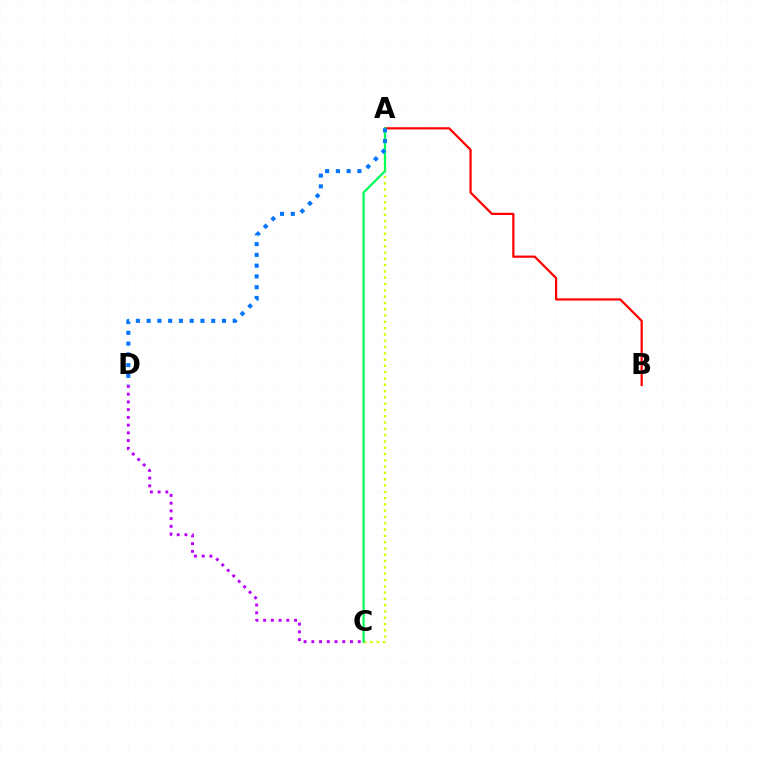{('A', 'C'): [{'color': '#d1ff00', 'line_style': 'dotted', 'thickness': 1.71}, {'color': '#00ff5c', 'line_style': 'solid', 'thickness': 1.61}], ('C', 'D'): [{'color': '#b900ff', 'line_style': 'dotted', 'thickness': 2.1}], ('A', 'B'): [{'color': '#ff0000', 'line_style': 'solid', 'thickness': 1.6}], ('A', 'D'): [{'color': '#0074ff', 'line_style': 'dotted', 'thickness': 2.92}]}